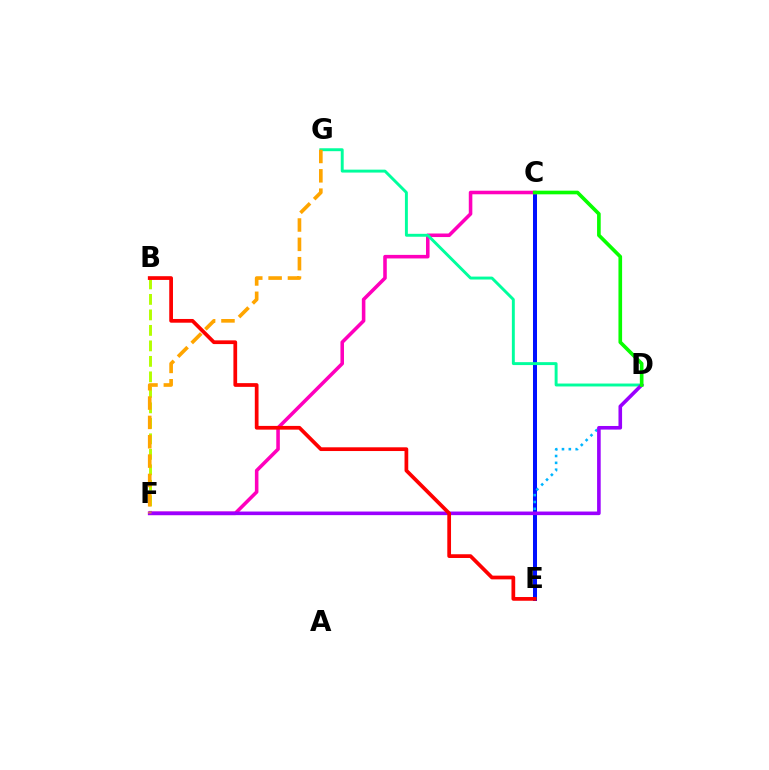{('C', 'E'): [{'color': '#0010ff', 'line_style': 'solid', 'thickness': 2.89}], ('B', 'F'): [{'color': '#b3ff00', 'line_style': 'dashed', 'thickness': 2.1}], ('C', 'F'): [{'color': '#ff00bd', 'line_style': 'solid', 'thickness': 2.56}], ('D', 'G'): [{'color': '#00ff9d', 'line_style': 'solid', 'thickness': 2.11}], ('D', 'F'): [{'color': '#00b5ff', 'line_style': 'dotted', 'thickness': 1.86}, {'color': '#9b00ff', 'line_style': 'solid', 'thickness': 2.59}], ('B', 'E'): [{'color': '#ff0000', 'line_style': 'solid', 'thickness': 2.68}], ('C', 'D'): [{'color': '#08ff00', 'line_style': 'solid', 'thickness': 2.63}], ('F', 'G'): [{'color': '#ffa500', 'line_style': 'dashed', 'thickness': 2.63}]}